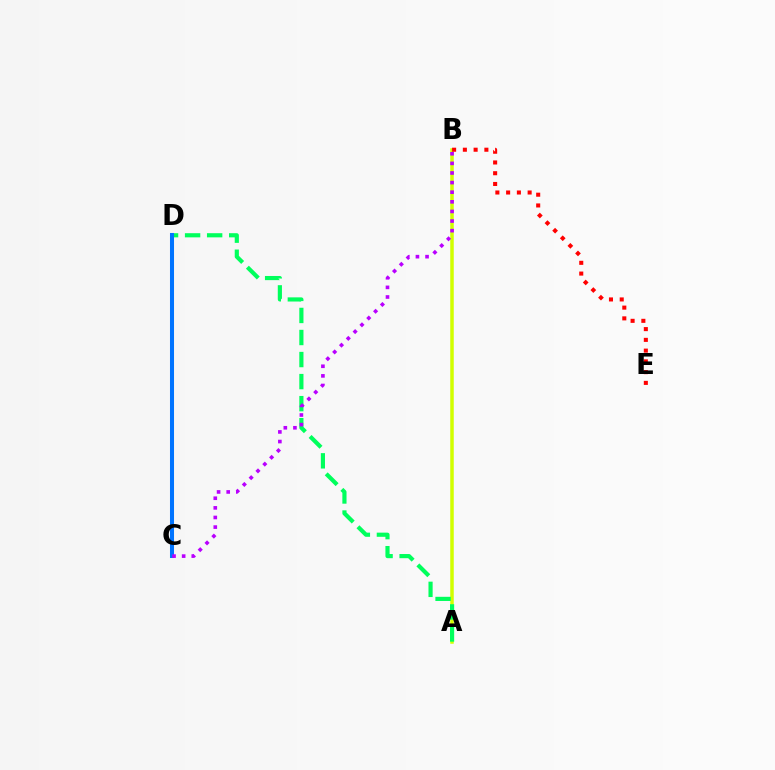{('A', 'B'): [{'color': '#d1ff00', 'line_style': 'solid', 'thickness': 2.52}], ('A', 'D'): [{'color': '#00ff5c', 'line_style': 'dashed', 'thickness': 3.0}], ('B', 'E'): [{'color': '#ff0000', 'line_style': 'dotted', 'thickness': 2.92}], ('C', 'D'): [{'color': '#0074ff', 'line_style': 'solid', 'thickness': 2.91}], ('B', 'C'): [{'color': '#b900ff', 'line_style': 'dotted', 'thickness': 2.61}]}